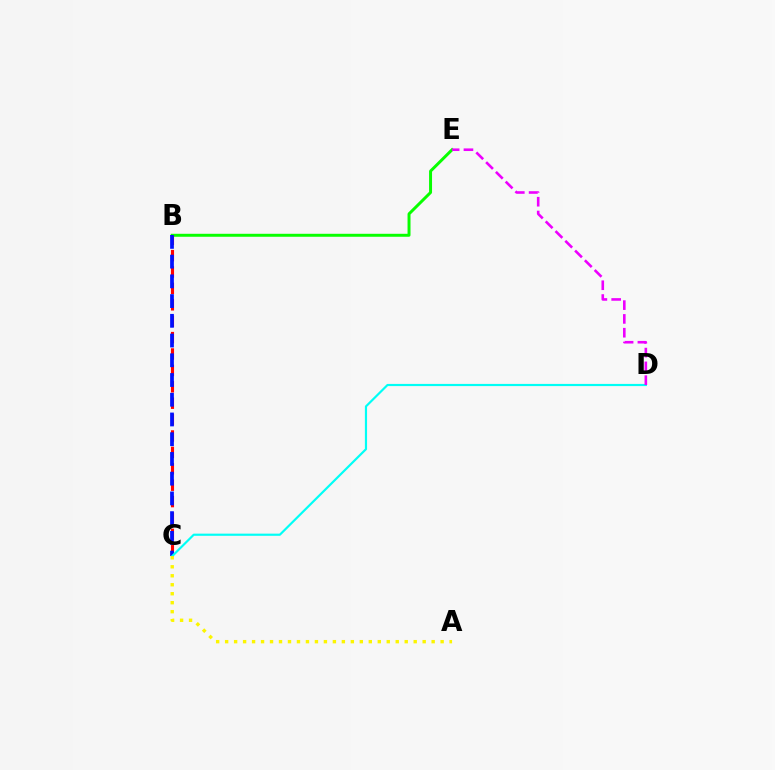{('B', 'E'): [{'color': '#08ff00', 'line_style': 'solid', 'thickness': 2.14}], ('B', 'C'): [{'color': '#ff0000', 'line_style': 'dashed', 'thickness': 2.23}, {'color': '#0010ff', 'line_style': 'dashed', 'thickness': 2.68}], ('C', 'D'): [{'color': '#00fff6', 'line_style': 'solid', 'thickness': 1.56}], ('D', 'E'): [{'color': '#ee00ff', 'line_style': 'dashed', 'thickness': 1.87}], ('A', 'C'): [{'color': '#fcf500', 'line_style': 'dotted', 'thickness': 2.44}]}